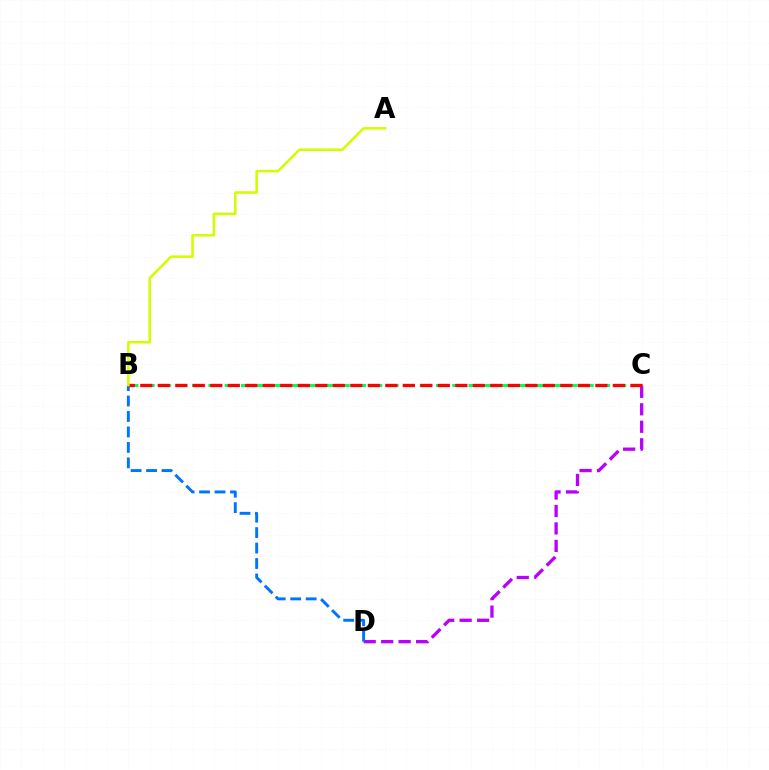{('C', 'D'): [{'color': '#b900ff', 'line_style': 'dashed', 'thickness': 2.37}], ('B', 'D'): [{'color': '#0074ff', 'line_style': 'dashed', 'thickness': 2.1}], ('B', 'C'): [{'color': '#00ff5c', 'line_style': 'dashed', 'thickness': 2.21}, {'color': '#ff0000', 'line_style': 'dashed', 'thickness': 2.38}], ('A', 'B'): [{'color': '#d1ff00', 'line_style': 'solid', 'thickness': 1.84}]}